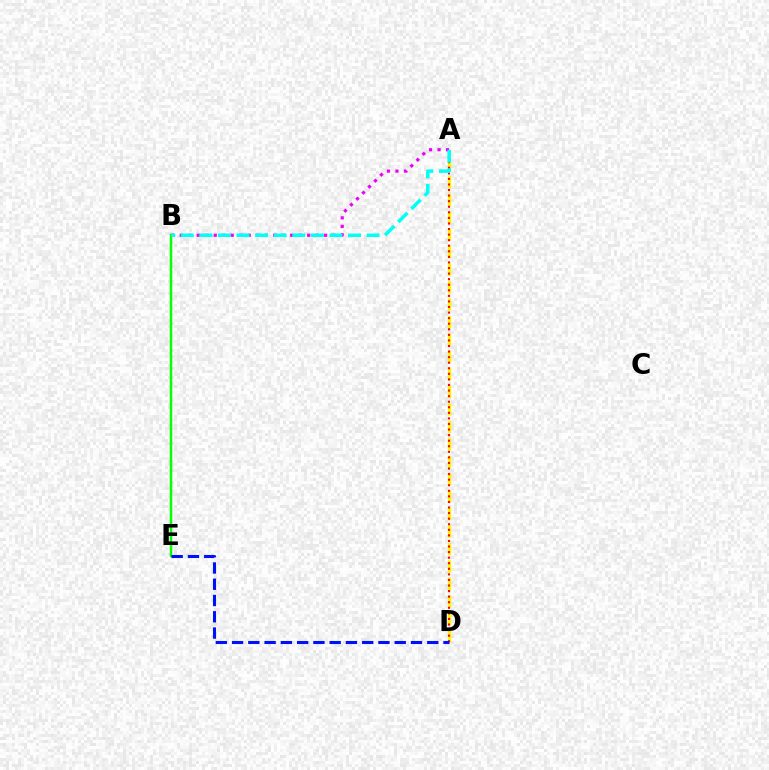{('A', 'D'): [{'color': '#fcf500', 'line_style': 'dashed', 'thickness': 2.37}, {'color': '#ff0000', 'line_style': 'dotted', 'thickness': 1.51}], ('B', 'E'): [{'color': '#08ff00', 'line_style': 'solid', 'thickness': 1.79}], ('D', 'E'): [{'color': '#0010ff', 'line_style': 'dashed', 'thickness': 2.21}], ('A', 'B'): [{'color': '#ee00ff', 'line_style': 'dotted', 'thickness': 2.31}, {'color': '#00fff6', 'line_style': 'dashed', 'thickness': 2.52}]}